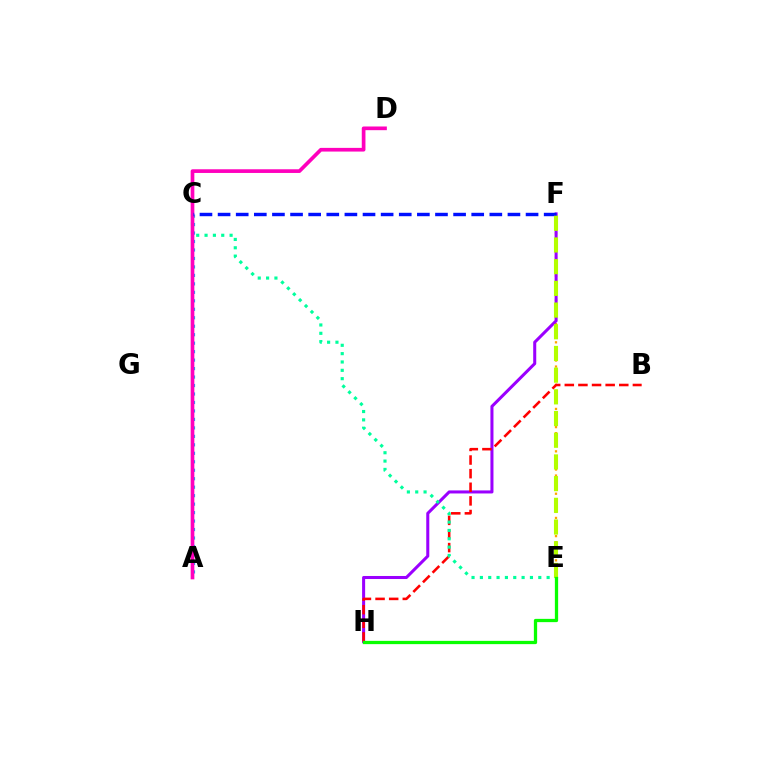{('E', 'F'): [{'color': '#ffa500', 'line_style': 'dotted', 'thickness': 1.65}, {'color': '#b3ff00', 'line_style': 'dashed', 'thickness': 2.95}], ('F', 'H'): [{'color': '#9b00ff', 'line_style': 'solid', 'thickness': 2.19}], ('A', 'C'): [{'color': '#00b5ff', 'line_style': 'dotted', 'thickness': 2.3}], ('B', 'H'): [{'color': '#ff0000', 'line_style': 'dashed', 'thickness': 1.85}], ('C', 'E'): [{'color': '#00ff9d', 'line_style': 'dotted', 'thickness': 2.27}], ('A', 'D'): [{'color': '#ff00bd', 'line_style': 'solid', 'thickness': 2.66}], ('C', 'F'): [{'color': '#0010ff', 'line_style': 'dashed', 'thickness': 2.46}], ('E', 'H'): [{'color': '#08ff00', 'line_style': 'solid', 'thickness': 2.36}]}